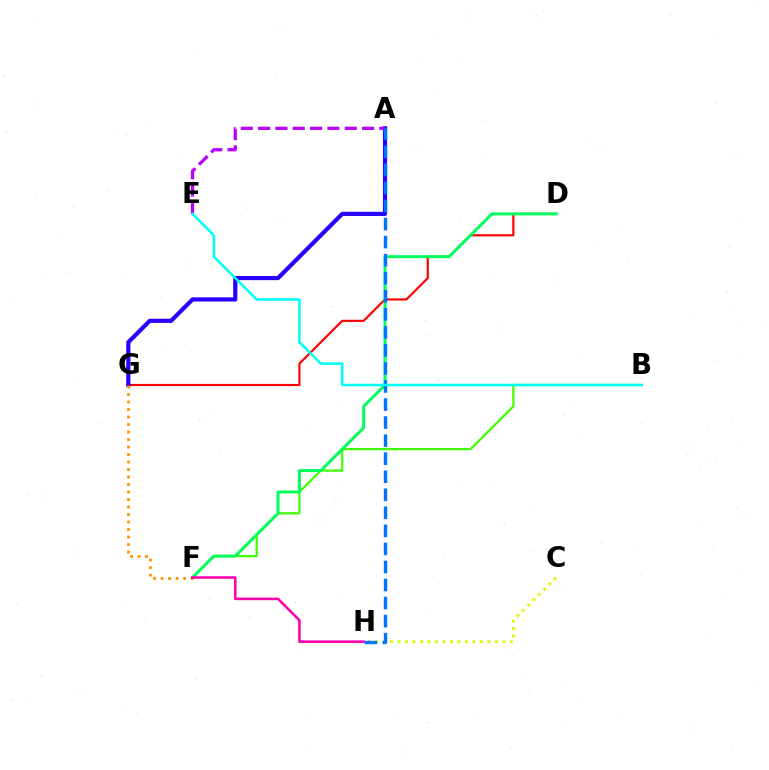{('D', 'G'): [{'color': '#ff0000', 'line_style': 'solid', 'thickness': 1.56}], ('B', 'F'): [{'color': '#3dff00', 'line_style': 'solid', 'thickness': 1.58}], ('D', 'F'): [{'color': '#00ff5c', 'line_style': 'solid', 'thickness': 2.16}], ('A', 'G'): [{'color': '#2500ff', 'line_style': 'solid', 'thickness': 3.0}], ('F', 'G'): [{'color': '#ff9400', 'line_style': 'dotted', 'thickness': 2.04}], ('A', 'E'): [{'color': '#b900ff', 'line_style': 'dashed', 'thickness': 2.35}], ('F', 'H'): [{'color': '#ff00ac', 'line_style': 'solid', 'thickness': 1.86}], ('C', 'H'): [{'color': '#d1ff00', 'line_style': 'dotted', 'thickness': 2.03}], ('A', 'H'): [{'color': '#0074ff', 'line_style': 'dashed', 'thickness': 2.45}], ('B', 'E'): [{'color': '#00fff6', 'line_style': 'solid', 'thickness': 1.81}]}